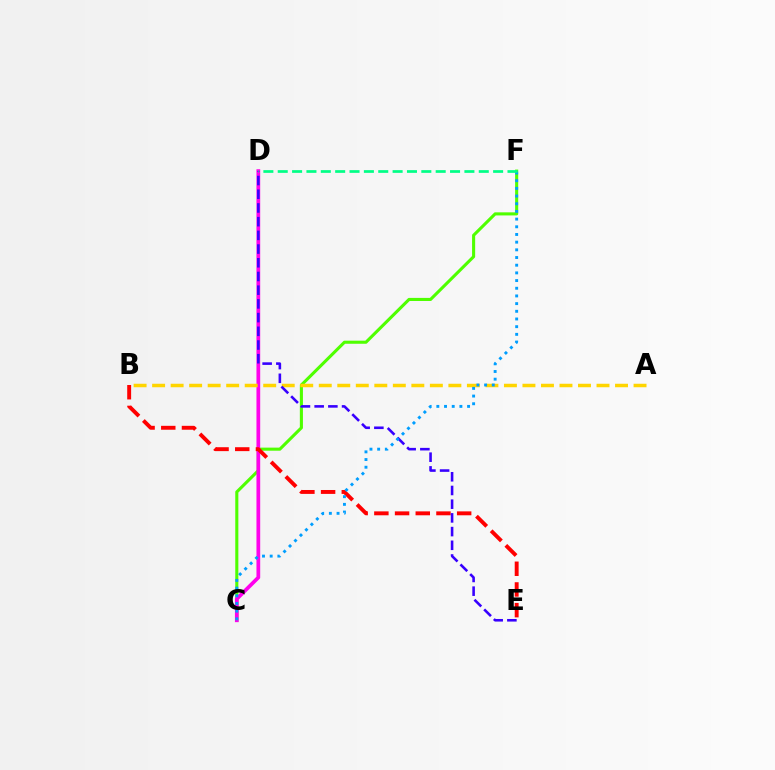{('C', 'F'): [{'color': '#4fff00', 'line_style': 'solid', 'thickness': 2.22}, {'color': '#009eff', 'line_style': 'dotted', 'thickness': 2.09}], ('C', 'D'): [{'color': '#ff00ed', 'line_style': 'solid', 'thickness': 2.69}], ('B', 'E'): [{'color': '#ff0000', 'line_style': 'dashed', 'thickness': 2.81}], ('A', 'B'): [{'color': '#ffd500', 'line_style': 'dashed', 'thickness': 2.52}], ('D', 'E'): [{'color': '#3700ff', 'line_style': 'dashed', 'thickness': 1.86}], ('D', 'F'): [{'color': '#00ff86', 'line_style': 'dashed', 'thickness': 1.95}]}